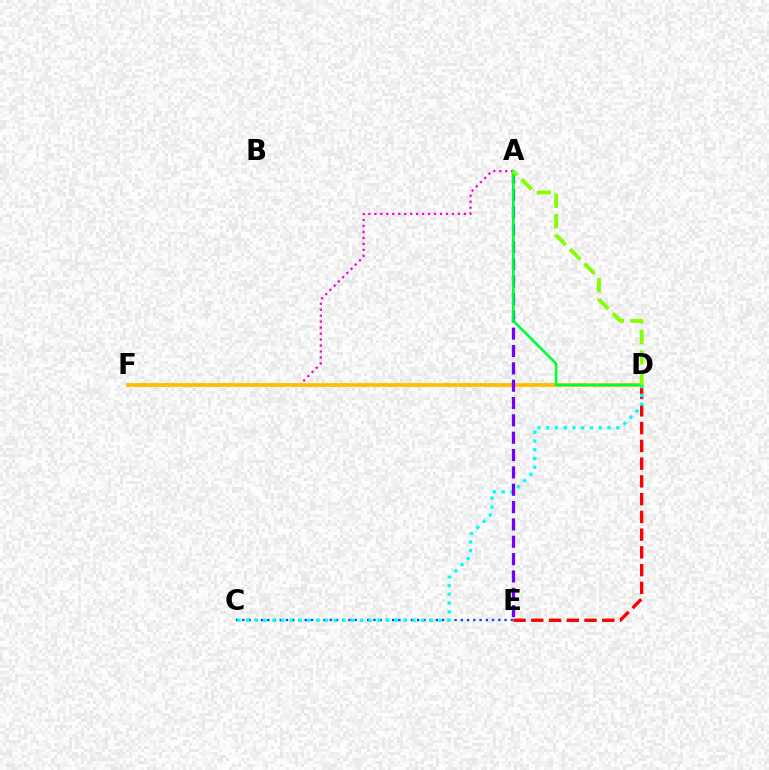{('C', 'E'): [{'color': '#004bff', 'line_style': 'dotted', 'thickness': 1.7}], ('A', 'F'): [{'color': '#ff00cf', 'line_style': 'dotted', 'thickness': 1.62}], ('D', 'E'): [{'color': '#ff0000', 'line_style': 'dashed', 'thickness': 2.41}], ('D', 'F'): [{'color': '#ffbd00', 'line_style': 'solid', 'thickness': 2.7}], ('C', 'D'): [{'color': '#00fff6', 'line_style': 'dotted', 'thickness': 2.38}], ('A', 'E'): [{'color': '#7200ff', 'line_style': 'dashed', 'thickness': 2.36}], ('A', 'D'): [{'color': '#00ff39', 'line_style': 'solid', 'thickness': 1.91}, {'color': '#84ff00', 'line_style': 'dashed', 'thickness': 2.78}]}